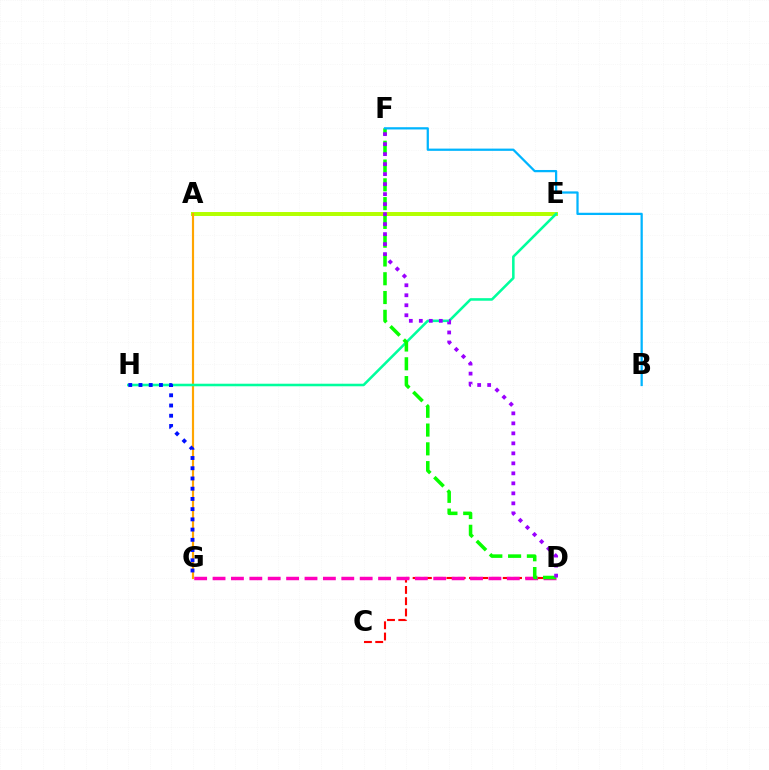{('A', 'E'): [{'color': '#b3ff00', 'line_style': 'solid', 'thickness': 2.85}], ('A', 'G'): [{'color': '#ffa500', 'line_style': 'solid', 'thickness': 1.56}], ('E', 'H'): [{'color': '#00ff9d', 'line_style': 'solid', 'thickness': 1.84}], ('C', 'D'): [{'color': '#ff0000', 'line_style': 'dashed', 'thickness': 1.53}], ('D', 'G'): [{'color': '#ff00bd', 'line_style': 'dashed', 'thickness': 2.5}], ('G', 'H'): [{'color': '#0010ff', 'line_style': 'dotted', 'thickness': 2.78}], ('D', 'F'): [{'color': '#08ff00', 'line_style': 'dashed', 'thickness': 2.55}, {'color': '#9b00ff', 'line_style': 'dotted', 'thickness': 2.72}], ('B', 'F'): [{'color': '#00b5ff', 'line_style': 'solid', 'thickness': 1.62}]}